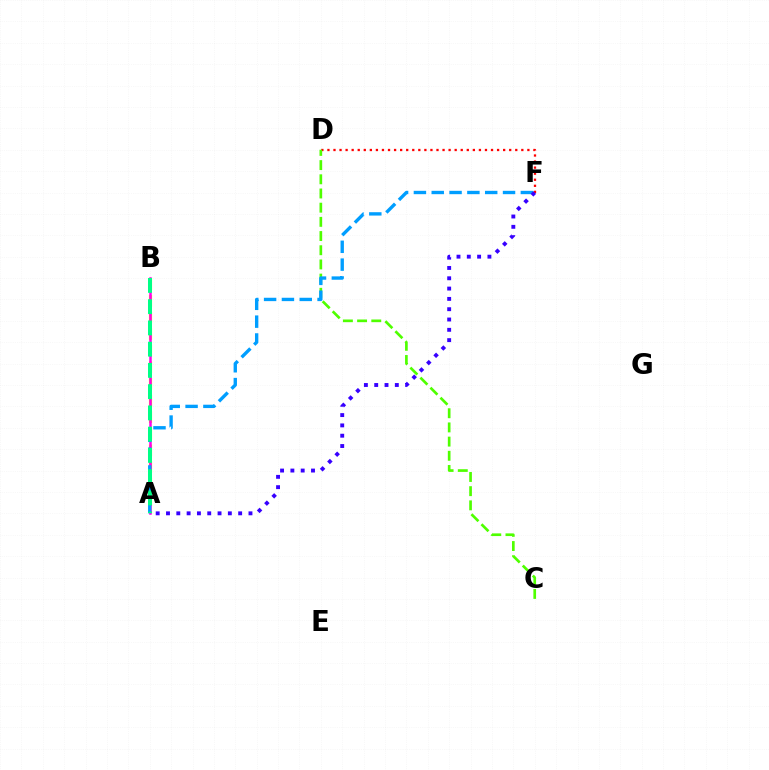{('A', 'B'): [{'color': '#ffd500', 'line_style': 'dashed', 'thickness': 2.26}, {'color': '#ff00ed', 'line_style': 'solid', 'thickness': 1.8}, {'color': '#00ff86', 'line_style': 'dashed', 'thickness': 2.89}], ('D', 'F'): [{'color': '#ff0000', 'line_style': 'dotted', 'thickness': 1.65}], ('C', 'D'): [{'color': '#4fff00', 'line_style': 'dashed', 'thickness': 1.93}], ('A', 'F'): [{'color': '#009eff', 'line_style': 'dashed', 'thickness': 2.42}, {'color': '#3700ff', 'line_style': 'dotted', 'thickness': 2.8}]}